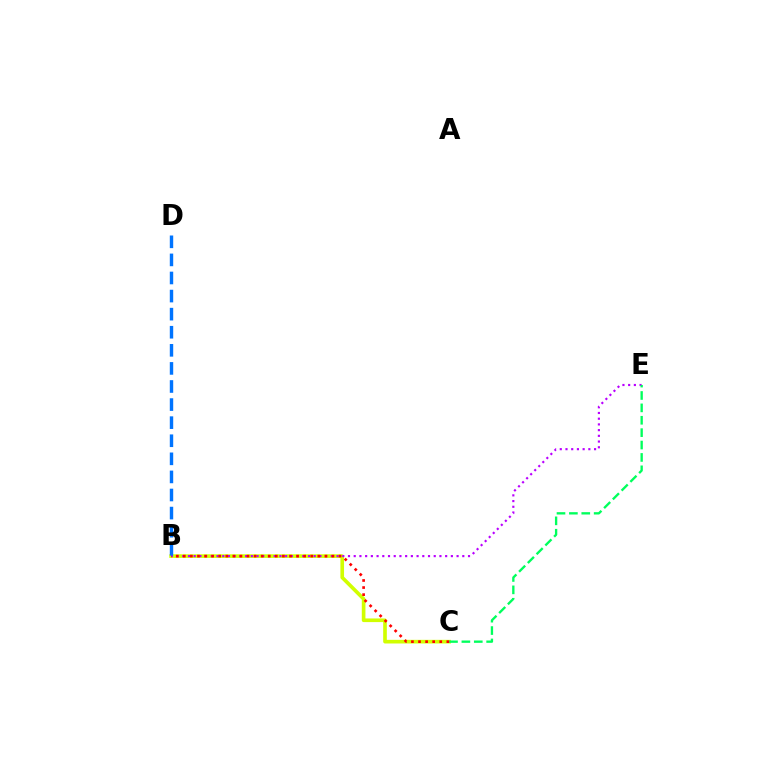{('B', 'C'): [{'color': '#d1ff00', 'line_style': 'solid', 'thickness': 2.63}, {'color': '#ff0000', 'line_style': 'dotted', 'thickness': 1.92}], ('B', 'E'): [{'color': '#b900ff', 'line_style': 'dotted', 'thickness': 1.55}], ('C', 'E'): [{'color': '#00ff5c', 'line_style': 'dashed', 'thickness': 1.68}], ('B', 'D'): [{'color': '#0074ff', 'line_style': 'dashed', 'thickness': 2.46}]}